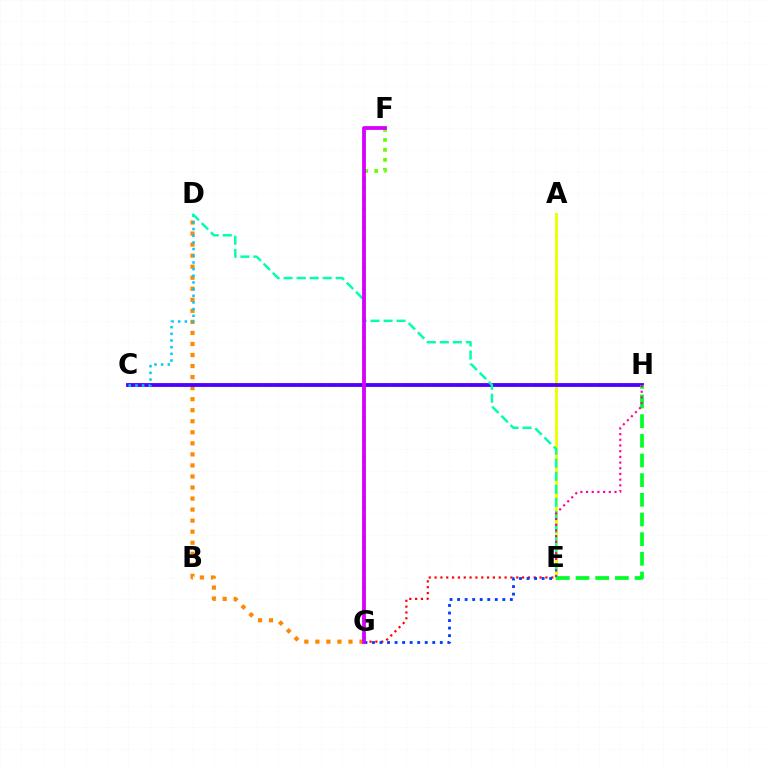{('A', 'E'): [{'color': '#eeff00', 'line_style': 'solid', 'thickness': 2.1}], ('D', 'G'): [{'color': '#ff8800', 'line_style': 'dotted', 'thickness': 3.0}], ('C', 'H'): [{'color': '#4f00ff', 'line_style': 'solid', 'thickness': 2.75}], ('E', 'H'): [{'color': '#00ff27', 'line_style': 'dashed', 'thickness': 2.67}, {'color': '#ff00a0', 'line_style': 'dotted', 'thickness': 1.55}], ('E', 'G'): [{'color': '#ff0000', 'line_style': 'dotted', 'thickness': 1.58}, {'color': '#003fff', 'line_style': 'dotted', 'thickness': 2.05}], ('C', 'D'): [{'color': '#00c7ff', 'line_style': 'dotted', 'thickness': 1.81}], ('D', 'E'): [{'color': '#00ffaf', 'line_style': 'dashed', 'thickness': 1.77}], ('F', 'G'): [{'color': '#66ff00', 'line_style': 'dotted', 'thickness': 2.71}, {'color': '#d600ff', 'line_style': 'solid', 'thickness': 2.73}]}